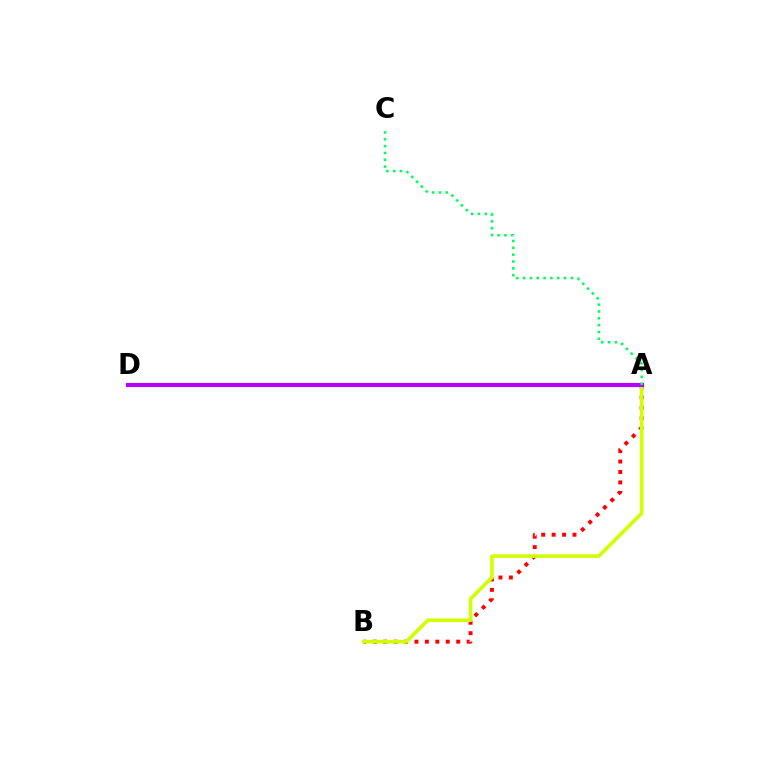{('A', 'B'): [{'color': '#ff0000', 'line_style': 'dotted', 'thickness': 2.83}, {'color': '#d1ff00', 'line_style': 'solid', 'thickness': 2.61}], ('A', 'D'): [{'color': '#0074ff', 'line_style': 'dotted', 'thickness': 1.56}, {'color': '#b900ff', 'line_style': 'solid', 'thickness': 2.97}], ('A', 'C'): [{'color': '#00ff5c', 'line_style': 'dotted', 'thickness': 1.86}]}